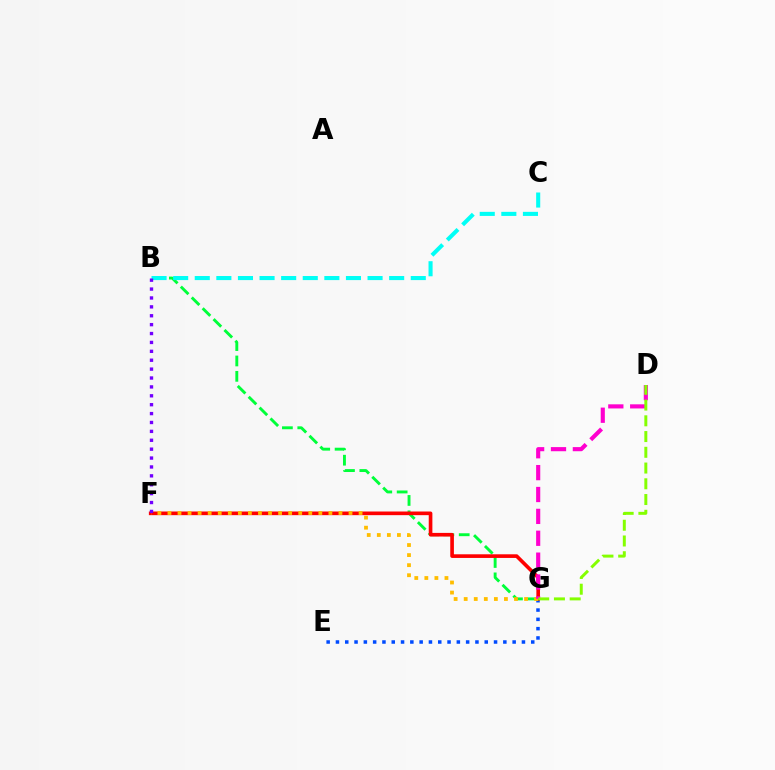{('B', 'G'): [{'color': '#00ff39', 'line_style': 'dashed', 'thickness': 2.09}], ('E', 'G'): [{'color': '#004bff', 'line_style': 'dotted', 'thickness': 2.53}], ('B', 'C'): [{'color': '#00fff6', 'line_style': 'dashed', 'thickness': 2.93}], ('F', 'G'): [{'color': '#ff0000', 'line_style': 'solid', 'thickness': 2.62}, {'color': '#ffbd00', 'line_style': 'dotted', 'thickness': 2.73}], ('B', 'F'): [{'color': '#7200ff', 'line_style': 'dotted', 'thickness': 2.42}], ('D', 'G'): [{'color': '#ff00cf', 'line_style': 'dashed', 'thickness': 2.97}, {'color': '#84ff00', 'line_style': 'dashed', 'thickness': 2.14}]}